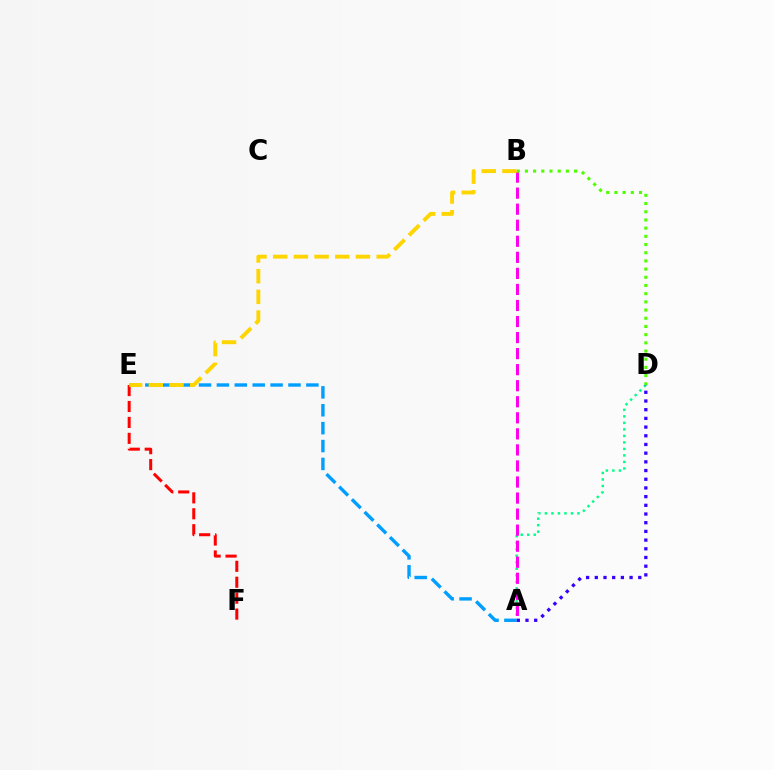{('A', 'E'): [{'color': '#009eff', 'line_style': 'dashed', 'thickness': 2.43}], ('A', 'D'): [{'color': '#00ff86', 'line_style': 'dotted', 'thickness': 1.77}, {'color': '#3700ff', 'line_style': 'dotted', 'thickness': 2.36}], ('E', 'F'): [{'color': '#ff0000', 'line_style': 'dashed', 'thickness': 2.16}], ('A', 'B'): [{'color': '#ff00ed', 'line_style': 'dashed', 'thickness': 2.18}], ('B', 'D'): [{'color': '#4fff00', 'line_style': 'dotted', 'thickness': 2.23}], ('B', 'E'): [{'color': '#ffd500', 'line_style': 'dashed', 'thickness': 2.81}]}